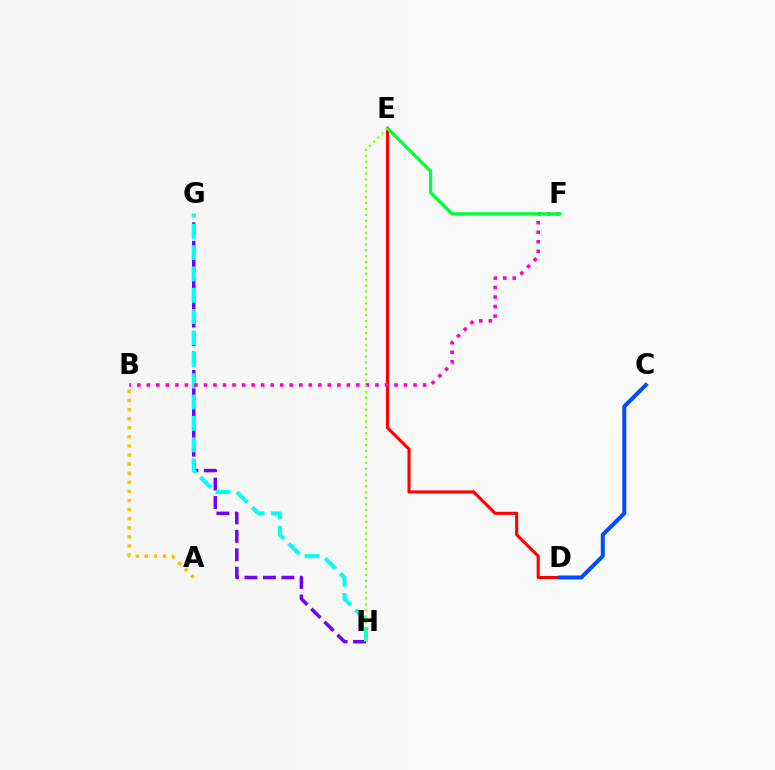{('G', 'H'): [{'color': '#7200ff', 'line_style': 'dashed', 'thickness': 2.51}, {'color': '#00fff6', 'line_style': 'dashed', 'thickness': 2.9}], ('D', 'E'): [{'color': '#ff0000', 'line_style': 'solid', 'thickness': 2.22}], ('B', 'F'): [{'color': '#ff00cf', 'line_style': 'dotted', 'thickness': 2.59}], ('E', 'F'): [{'color': '#00ff39', 'line_style': 'solid', 'thickness': 2.38}], ('A', 'B'): [{'color': '#ffbd00', 'line_style': 'dotted', 'thickness': 2.47}], ('E', 'H'): [{'color': '#84ff00', 'line_style': 'dotted', 'thickness': 1.6}], ('C', 'D'): [{'color': '#004bff', 'line_style': 'solid', 'thickness': 2.88}]}